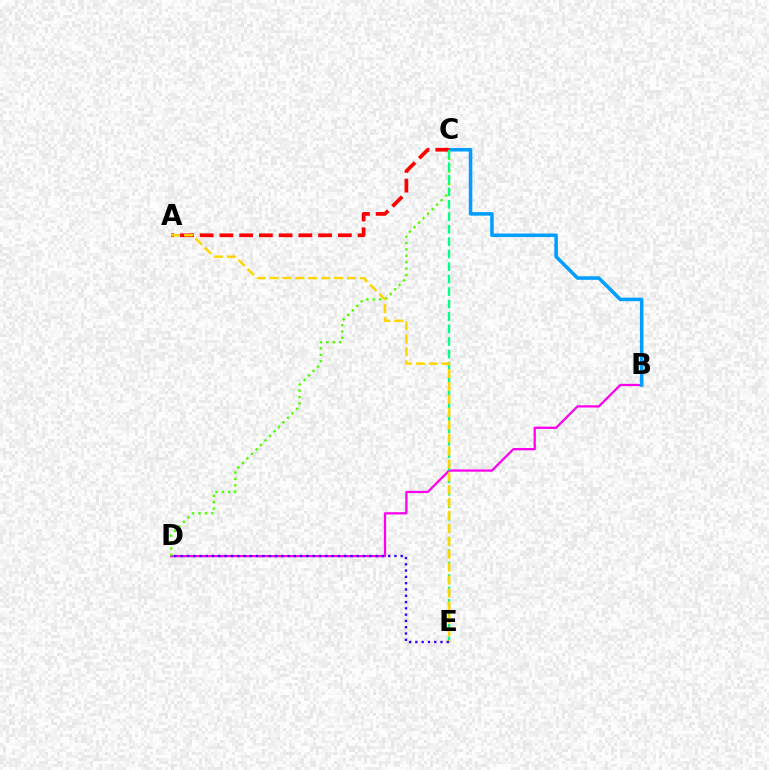{('B', 'D'): [{'color': '#ff00ed', 'line_style': 'solid', 'thickness': 1.63}], ('C', 'D'): [{'color': '#4fff00', 'line_style': 'dotted', 'thickness': 1.73}], ('B', 'C'): [{'color': '#009eff', 'line_style': 'solid', 'thickness': 2.55}], ('A', 'C'): [{'color': '#ff0000', 'line_style': 'dashed', 'thickness': 2.68}], ('C', 'E'): [{'color': '#00ff86', 'line_style': 'dashed', 'thickness': 1.69}], ('A', 'E'): [{'color': '#ffd500', 'line_style': 'dashed', 'thickness': 1.75}], ('D', 'E'): [{'color': '#3700ff', 'line_style': 'dotted', 'thickness': 1.71}]}